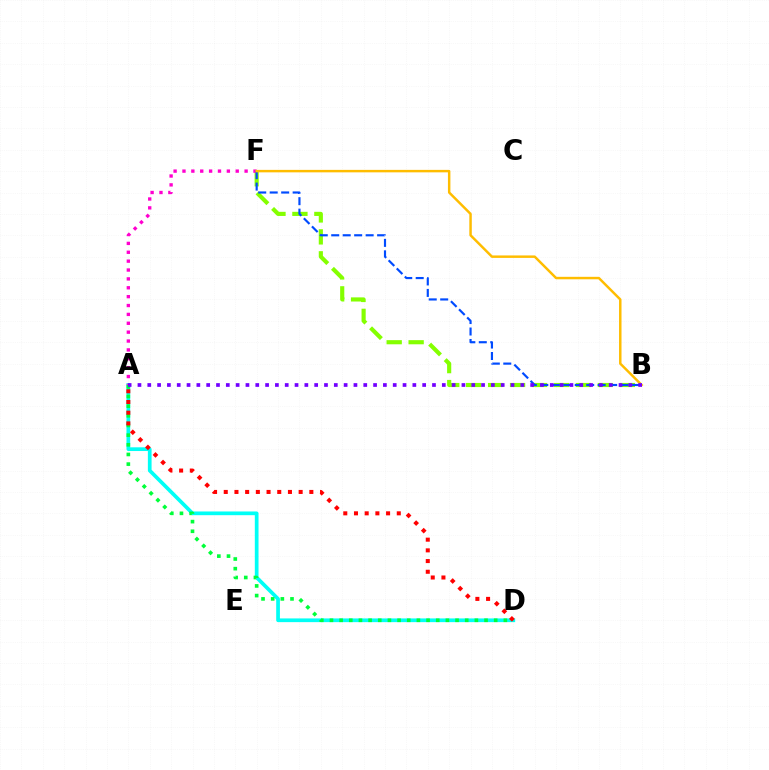{('A', 'D'): [{'color': '#00fff6', 'line_style': 'solid', 'thickness': 2.67}, {'color': '#00ff39', 'line_style': 'dotted', 'thickness': 2.62}, {'color': '#ff0000', 'line_style': 'dotted', 'thickness': 2.91}], ('B', 'F'): [{'color': '#84ff00', 'line_style': 'dashed', 'thickness': 2.98}, {'color': '#004bff', 'line_style': 'dashed', 'thickness': 1.56}, {'color': '#ffbd00', 'line_style': 'solid', 'thickness': 1.78}], ('A', 'F'): [{'color': '#ff00cf', 'line_style': 'dotted', 'thickness': 2.41}], ('A', 'B'): [{'color': '#7200ff', 'line_style': 'dotted', 'thickness': 2.67}]}